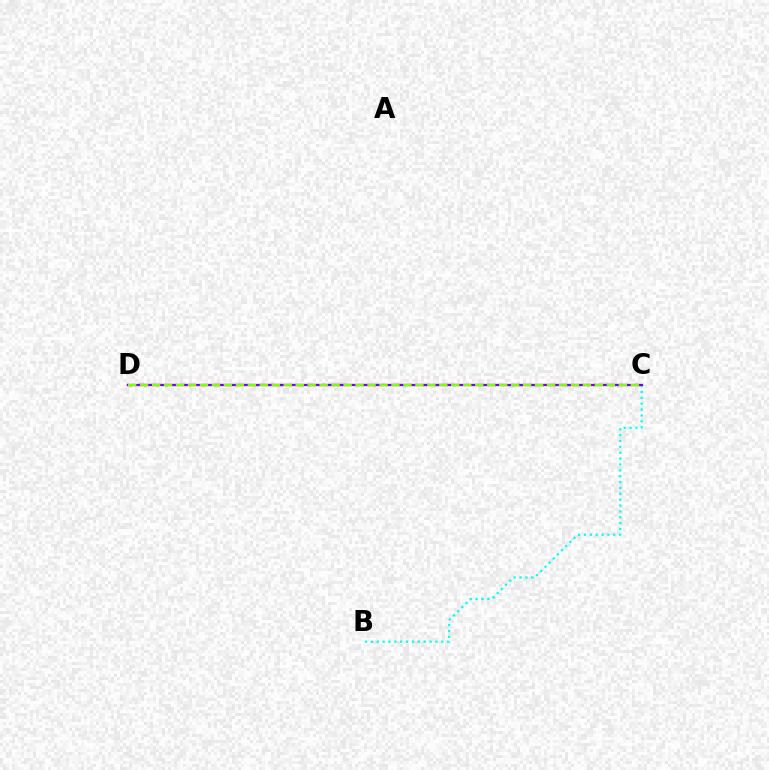{('C', 'D'): [{'color': '#ff0000', 'line_style': 'solid', 'thickness': 1.55}, {'color': '#7200ff', 'line_style': 'solid', 'thickness': 1.57}, {'color': '#84ff00', 'line_style': 'dashed', 'thickness': 1.63}], ('B', 'C'): [{'color': '#00fff6', 'line_style': 'dotted', 'thickness': 1.59}]}